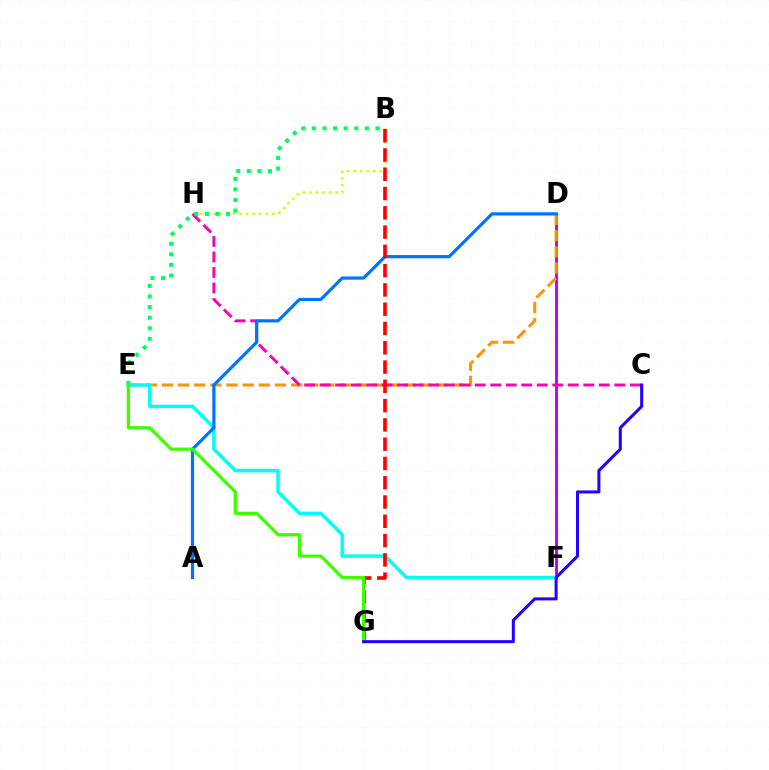{('D', 'F'): [{'color': '#b900ff', 'line_style': 'solid', 'thickness': 2.08}], ('B', 'H'): [{'color': '#d1ff00', 'line_style': 'dotted', 'thickness': 1.78}], ('D', 'E'): [{'color': '#ff9400', 'line_style': 'dashed', 'thickness': 2.19}], ('E', 'F'): [{'color': '#00fff6', 'line_style': 'solid', 'thickness': 2.5}], ('C', 'H'): [{'color': '#ff00ac', 'line_style': 'dashed', 'thickness': 2.11}], ('A', 'D'): [{'color': '#0074ff', 'line_style': 'solid', 'thickness': 2.3}], ('B', 'G'): [{'color': '#ff0000', 'line_style': 'dashed', 'thickness': 2.62}], ('B', 'E'): [{'color': '#00ff5c', 'line_style': 'dotted', 'thickness': 2.88}], ('E', 'G'): [{'color': '#3dff00', 'line_style': 'solid', 'thickness': 2.33}], ('C', 'G'): [{'color': '#2500ff', 'line_style': 'solid', 'thickness': 2.19}]}